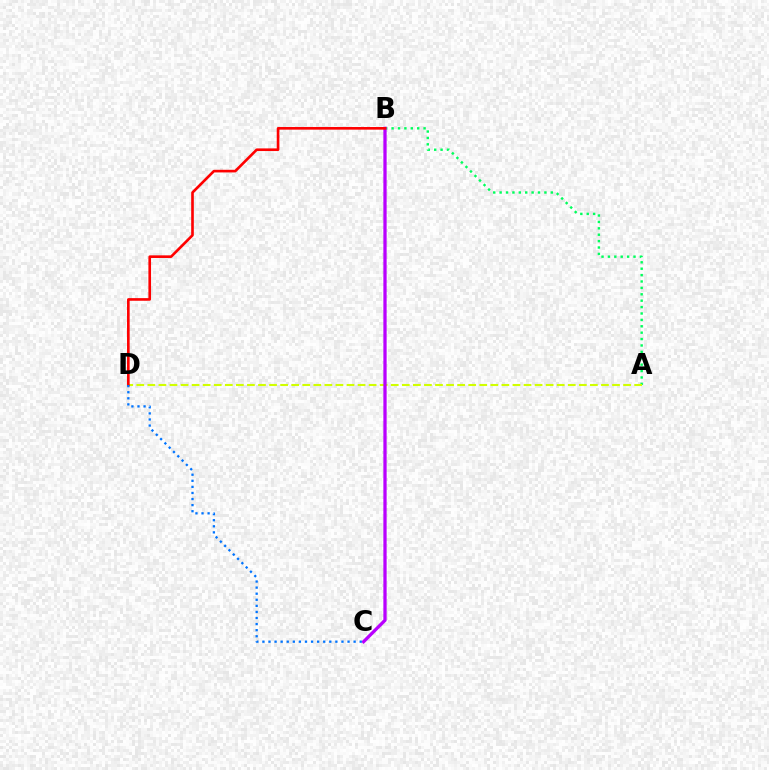{('A', 'B'): [{'color': '#00ff5c', 'line_style': 'dotted', 'thickness': 1.74}], ('A', 'D'): [{'color': '#d1ff00', 'line_style': 'dashed', 'thickness': 1.5}], ('B', 'C'): [{'color': '#b900ff', 'line_style': 'solid', 'thickness': 2.36}], ('B', 'D'): [{'color': '#ff0000', 'line_style': 'solid', 'thickness': 1.9}], ('C', 'D'): [{'color': '#0074ff', 'line_style': 'dotted', 'thickness': 1.65}]}